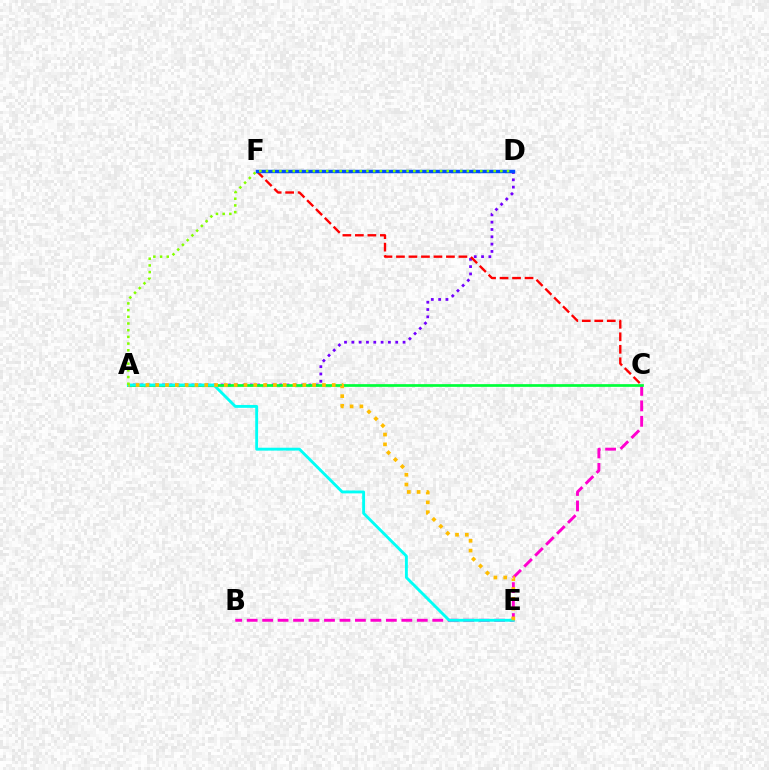{('B', 'C'): [{'color': '#ff00cf', 'line_style': 'dashed', 'thickness': 2.1}], ('A', 'D'): [{'color': '#7200ff', 'line_style': 'dotted', 'thickness': 1.99}, {'color': '#84ff00', 'line_style': 'dotted', 'thickness': 1.82}], ('C', 'F'): [{'color': '#ff0000', 'line_style': 'dashed', 'thickness': 1.7}], ('D', 'F'): [{'color': '#004bff', 'line_style': 'solid', 'thickness': 2.48}], ('A', 'C'): [{'color': '#00ff39', 'line_style': 'solid', 'thickness': 1.95}], ('A', 'E'): [{'color': '#00fff6', 'line_style': 'solid', 'thickness': 2.07}, {'color': '#ffbd00', 'line_style': 'dotted', 'thickness': 2.66}]}